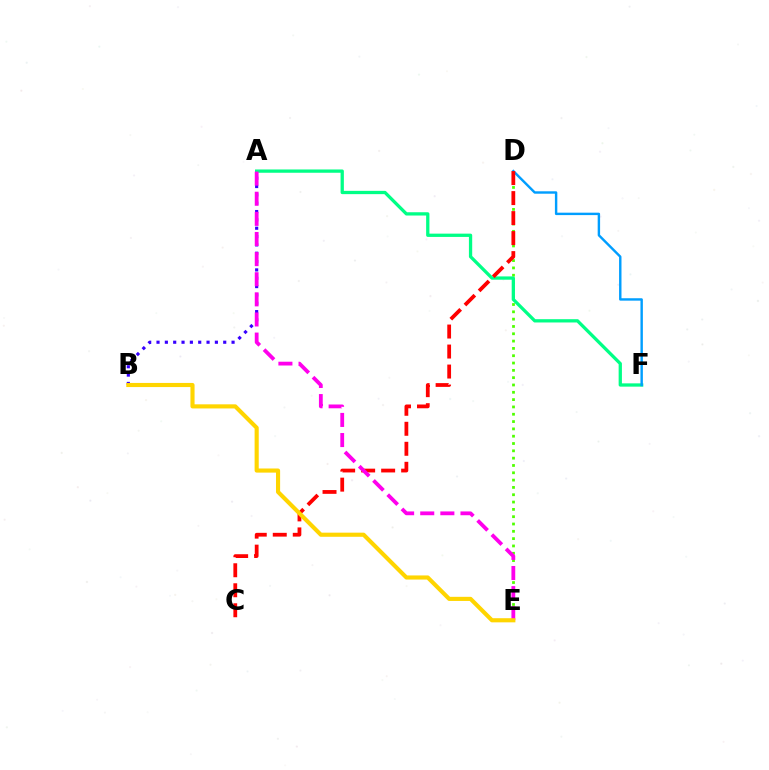{('D', 'E'): [{'color': '#4fff00', 'line_style': 'dotted', 'thickness': 1.99}], ('A', 'B'): [{'color': '#3700ff', 'line_style': 'dotted', 'thickness': 2.27}], ('A', 'F'): [{'color': '#00ff86', 'line_style': 'solid', 'thickness': 2.36}], ('D', 'F'): [{'color': '#009eff', 'line_style': 'solid', 'thickness': 1.74}], ('C', 'D'): [{'color': '#ff0000', 'line_style': 'dashed', 'thickness': 2.72}], ('A', 'E'): [{'color': '#ff00ed', 'line_style': 'dashed', 'thickness': 2.73}], ('B', 'E'): [{'color': '#ffd500', 'line_style': 'solid', 'thickness': 2.97}]}